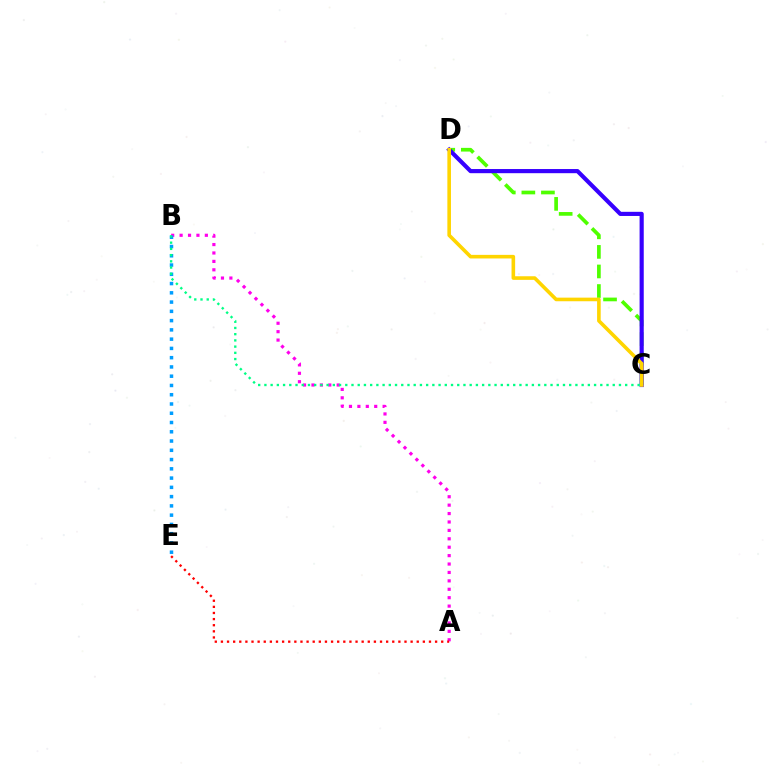{('A', 'B'): [{'color': '#ff00ed', 'line_style': 'dotted', 'thickness': 2.29}], ('B', 'E'): [{'color': '#009eff', 'line_style': 'dotted', 'thickness': 2.52}], ('C', 'D'): [{'color': '#4fff00', 'line_style': 'dashed', 'thickness': 2.66}, {'color': '#3700ff', 'line_style': 'solid', 'thickness': 2.99}, {'color': '#ffd500', 'line_style': 'solid', 'thickness': 2.6}], ('A', 'E'): [{'color': '#ff0000', 'line_style': 'dotted', 'thickness': 1.66}], ('B', 'C'): [{'color': '#00ff86', 'line_style': 'dotted', 'thickness': 1.69}]}